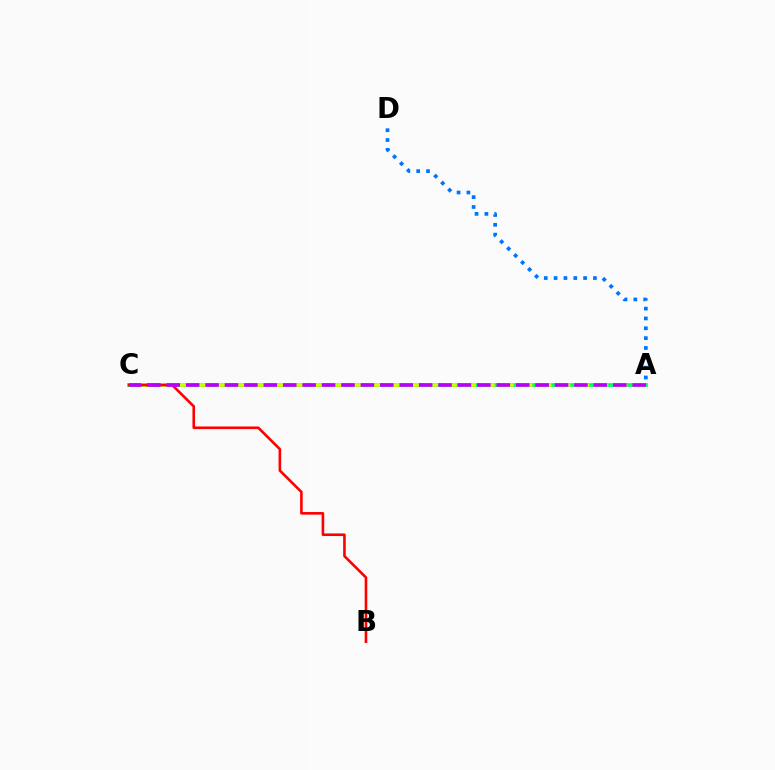{('A', 'C'): [{'color': '#00ff5c', 'line_style': 'solid', 'thickness': 2.67}, {'color': '#d1ff00', 'line_style': 'dashed', 'thickness': 2.57}, {'color': '#b900ff', 'line_style': 'dashed', 'thickness': 2.64}], ('B', 'C'): [{'color': '#ff0000', 'line_style': 'solid', 'thickness': 1.88}], ('A', 'D'): [{'color': '#0074ff', 'line_style': 'dotted', 'thickness': 2.67}]}